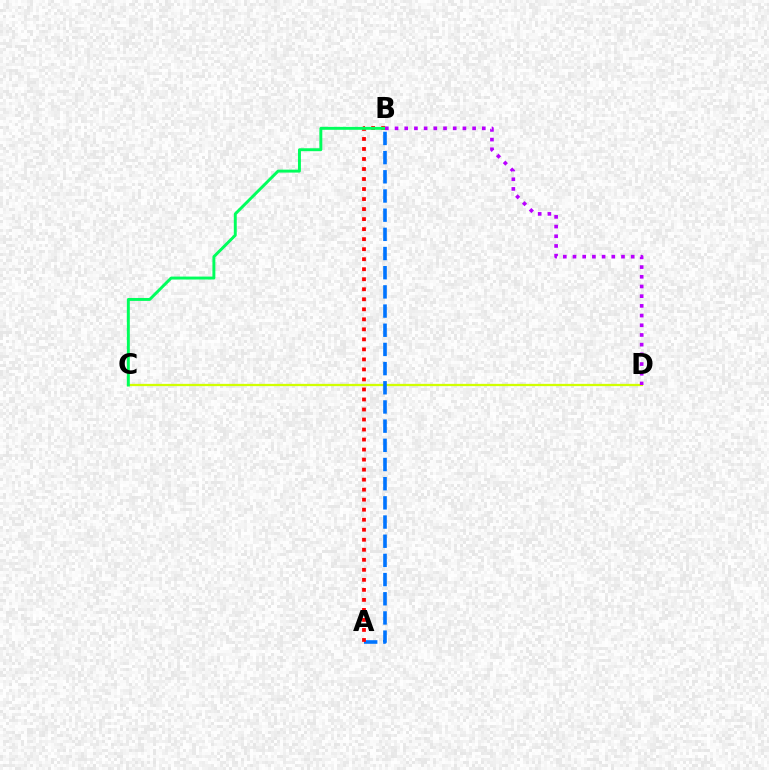{('C', 'D'): [{'color': '#d1ff00', 'line_style': 'solid', 'thickness': 1.64}], ('A', 'B'): [{'color': '#0074ff', 'line_style': 'dashed', 'thickness': 2.61}, {'color': '#ff0000', 'line_style': 'dotted', 'thickness': 2.72}], ('B', 'C'): [{'color': '#00ff5c', 'line_style': 'solid', 'thickness': 2.11}], ('B', 'D'): [{'color': '#b900ff', 'line_style': 'dotted', 'thickness': 2.63}]}